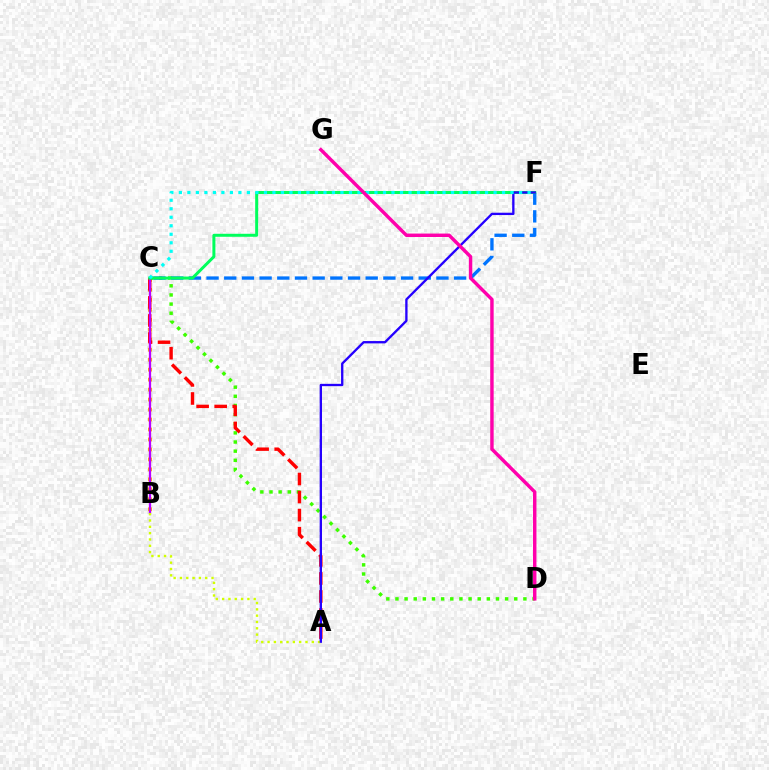{('B', 'C'): [{'color': '#ff9400', 'line_style': 'dotted', 'thickness': 2.71}, {'color': '#b900ff', 'line_style': 'solid', 'thickness': 1.64}], ('C', 'D'): [{'color': '#3dff00', 'line_style': 'dotted', 'thickness': 2.48}], ('A', 'C'): [{'color': '#ff0000', 'line_style': 'dashed', 'thickness': 2.45}], ('C', 'F'): [{'color': '#0074ff', 'line_style': 'dashed', 'thickness': 2.4}, {'color': '#00ff5c', 'line_style': 'solid', 'thickness': 2.15}, {'color': '#00fff6', 'line_style': 'dotted', 'thickness': 2.31}], ('A', 'B'): [{'color': '#d1ff00', 'line_style': 'dotted', 'thickness': 1.72}], ('A', 'F'): [{'color': '#2500ff', 'line_style': 'solid', 'thickness': 1.68}], ('D', 'G'): [{'color': '#ff00ac', 'line_style': 'solid', 'thickness': 2.47}]}